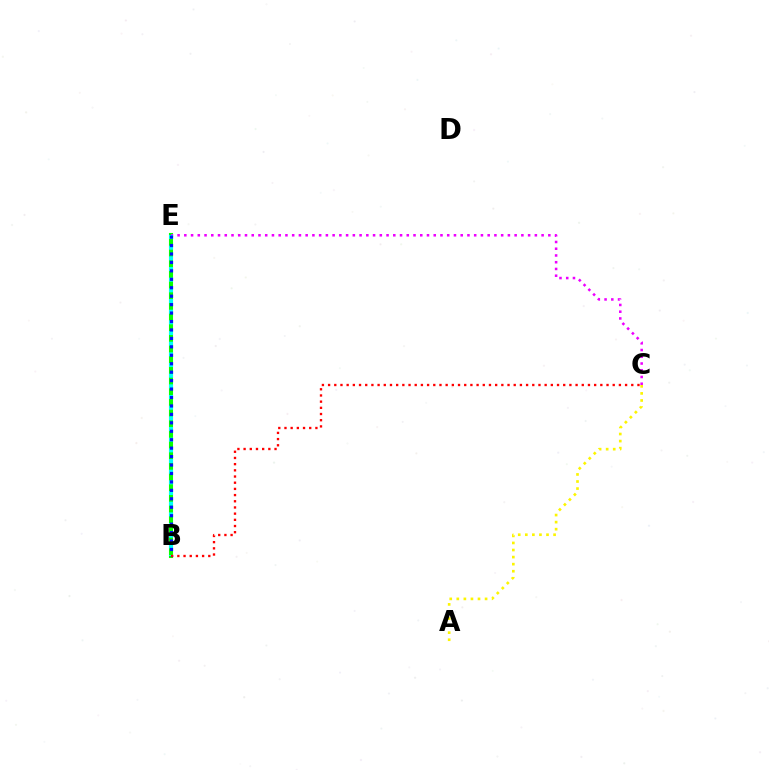{('B', 'E'): [{'color': '#08ff00', 'line_style': 'solid', 'thickness': 2.94}, {'color': '#00fff6', 'line_style': 'dotted', 'thickness': 2.9}, {'color': '#0010ff', 'line_style': 'dotted', 'thickness': 2.29}], ('C', 'E'): [{'color': '#ee00ff', 'line_style': 'dotted', 'thickness': 1.83}], ('B', 'C'): [{'color': '#ff0000', 'line_style': 'dotted', 'thickness': 1.68}], ('A', 'C'): [{'color': '#fcf500', 'line_style': 'dotted', 'thickness': 1.92}]}